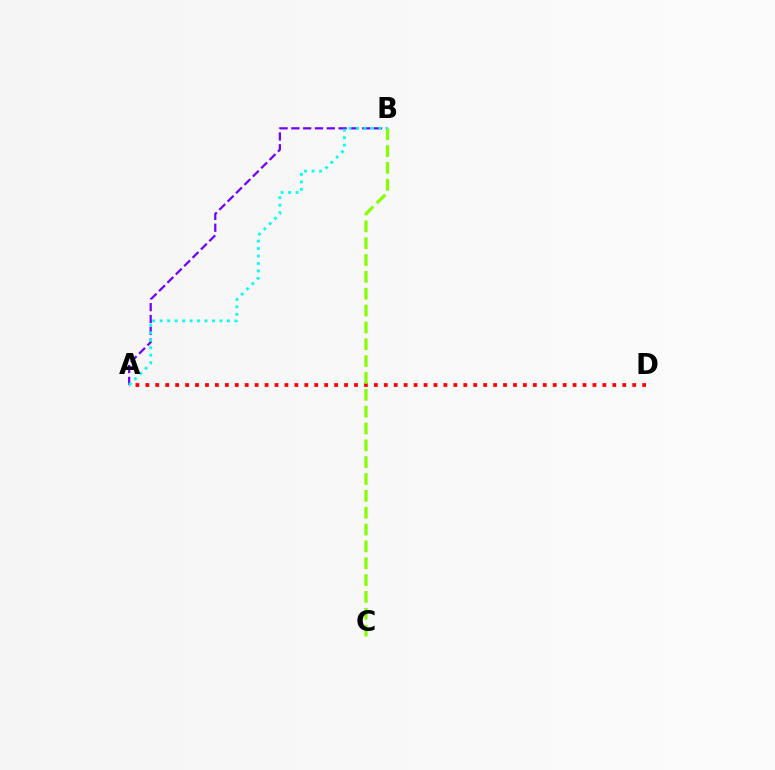{('A', 'B'): [{'color': '#7200ff', 'line_style': 'dashed', 'thickness': 1.6}, {'color': '#00fff6', 'line_style': 'dotted', 'thickness': 2.03}], ('A', 'D'): [{'color': '#ff0000', 'line_style': 'dotted', 'thickness': 2.7}], ('B', 'C'): [{'color': '#84ff00', 'line_style': 'dashed', 'thickness': 2.29}]}